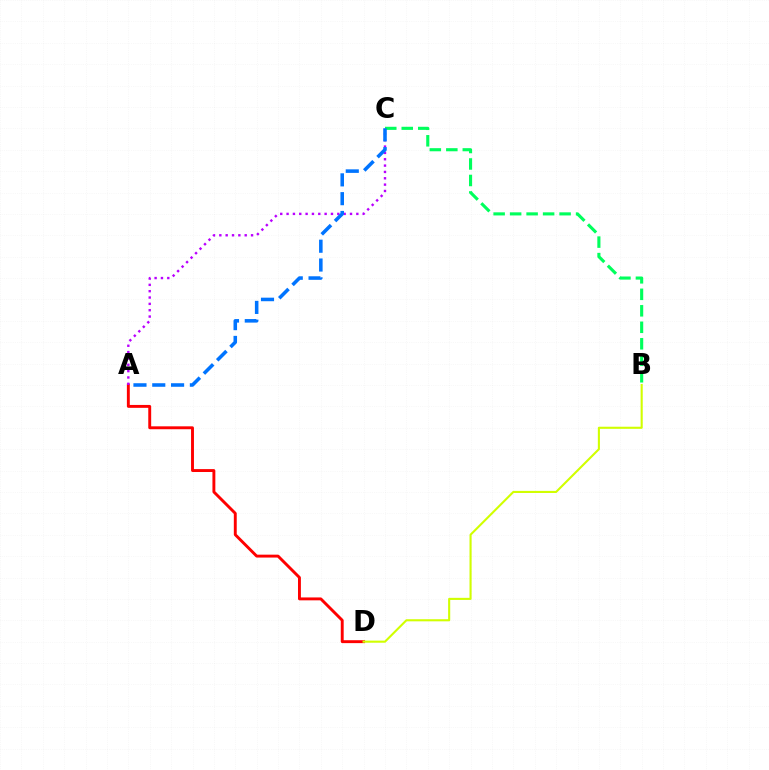{('A', 'D'): [{'color': '#ff0000', 'line_style': 'solid', 'thickness': 2.09}], ('A', 'C'): [{'color': '#b900ff', 'line_style': 'dotted', 'thickness': 1.72}, {'color': '#0074ff', 'line_style': 'dashed', 'thickness': 2.55}], ('B', 'C'): [{'color': '#00ff5c', 'line_style': 'dashed', 'thickness': 2.24}], ('B', 'D'): [{'color': '#d1ff00', 'line_style': 'solid', 'thickness': 1.51}]}